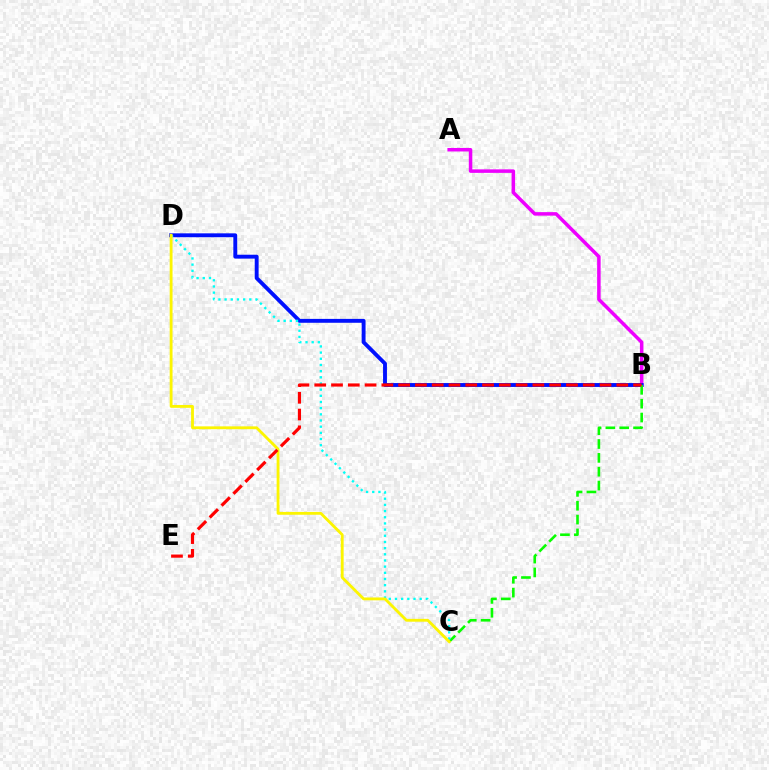{('A', 'B'): [{'color': '#ee00ff', 'line_style': 'solid', 'thickness': 2.52}], ('B', 'D'): [{'color': '#0010ff', 'line_style': 'solid', 'thickness': 2.79}], ('B', 'C'): [{'color': '#08ff00', 'line_style': 'dashed', 'thickness': 1.88}], ('C', 'D'): [{'color': '#00fff6', 'line_style': 'dotted', 'thickness': 1.68}, {'color': '#fcf500', 'line_style': 'solid', 'thickness': 2.04}], ('B', 'E'): [{'color': '#ff0000', 'line_style': 'dashed', 'thickness': 2.28}]}